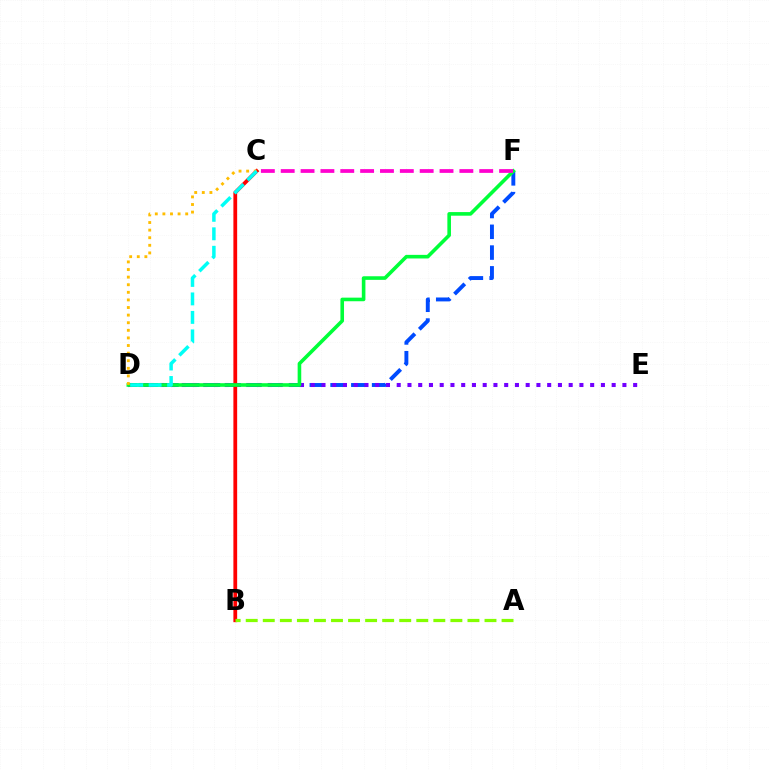{('D', 'F'): [{'color': '#004bff', 'line_style': 'dashed', 'thickness': 2.82}, {'color': '#00ff39', 'line_style': 'solid', 'thickness': 2.59}], ('D', 'E'): [{'color': '#7200ff', 'line_style': 'dotted', 'thickness': 2.92}], ('B', 'C'): [{'color': '#ff0000', 'line_style': 'solid', 'thickness': 2.71}], ('C', 'D'): [{'color': '#ffbd00', 'line_style': 'dotted', 'thickness': 2.06}, {'color': '#00fff6', 'line_style': 'dashed', 'thickness': 2.51}], ('A', 'B'): [{'color': '#84ff00', 'line_style': 'dashed', 'thickness': 2.32}], ('C', 'F'): [{'color': '#ff00cf', 'line_style': 'dashed', 'thickness': 2.7}]}